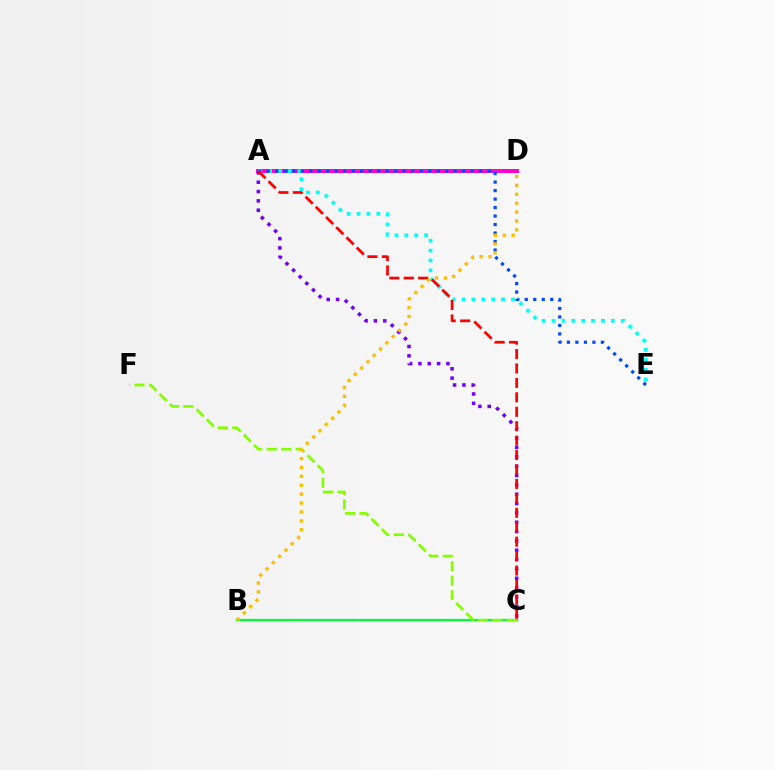{('A', 'D'): [{'color': '#ff00cf', 'line_style': 'solid', 'thickness': 2.87}], ('A', 'C'): [{'color': '#7200ff', 'line_style': 'dotted', 'thickness': 2.54}, {'color': '#ff0000', 'line_style': 'dashed', 'thickness': 1.96}], ('A', 'E'): [{'color': '#00fff6', 'line_style': 'dotted', 'thickness': 2.69}, {'color': '#004bff', 'line_style': 'dotted', 'thickness': 2.31}], ('B', 'C'): [{'color': '#00ff39', 'line_style': 'solid', 'thickness': 1.63}], ('C', 'F'): [{'color': '#84ff00', 'line_style': 'dashed', 'thickness': 1.96}], ('B', 'D'): [{'color': '#ffbd00', 'line_style': 'dotted', 'thickness': 2.42}]}